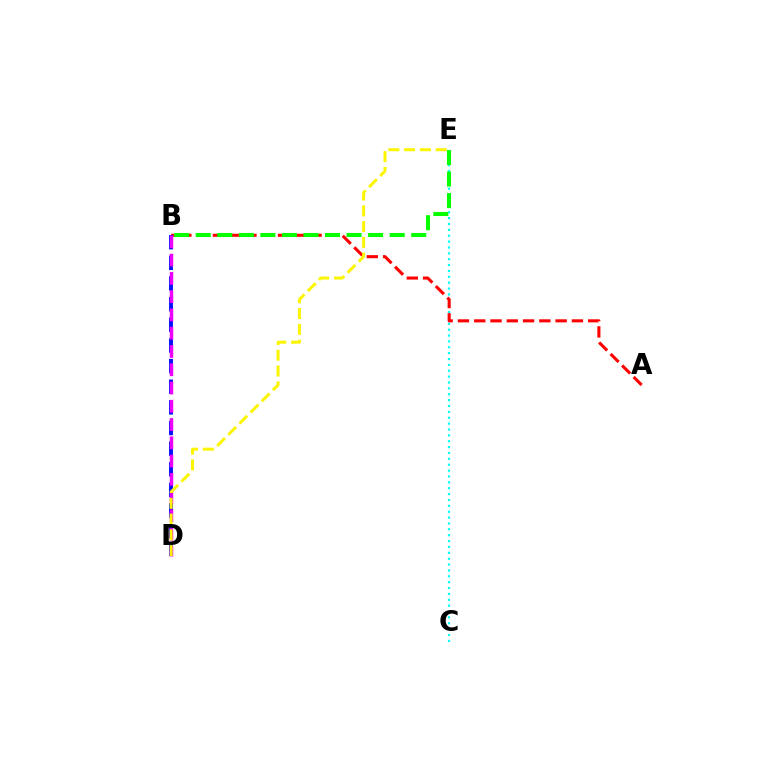{('C', 'E'): [{'color': '#00fff6', 'line_style': 'dotted', 'thickness': 1.6}], ('A', 'B'): [{'color': '#ff0000', 'line_style': 'dashed', 'thickness': 2.21}], ('B', 'D'): [{'color': '#0010ff', 'line_style': 'dashed', 'thickness': 2.8}, {'color': '#ee00ff', 'line_style': 'dashed', 'thickness': 2.48}], ('D', 'E'): [{'color': '#fcf500', 'line_style': 'dashed', 'thickness': 2.14}], ('B', 'E'): [{'color': '#08ff00', 'line_style': 'dashed', 'thickness': 2.93}]}